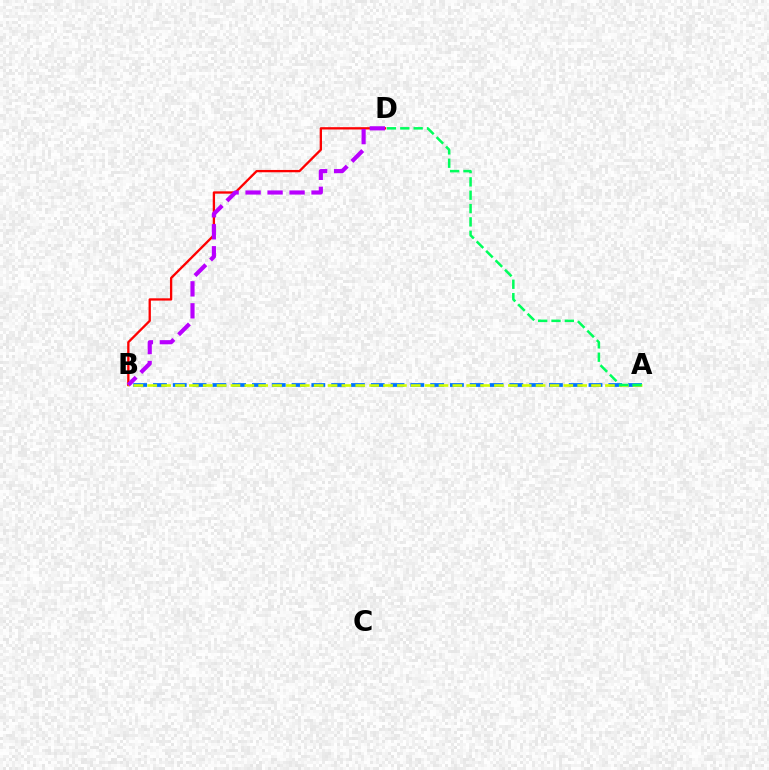{('B', 'D'): [{'color': '#ff0000', 'line_style': 'solid', 'thickness': 1.67}, {'color': '#b900ff', 'line_style': 'dashed', 'thickness': 2.99}], ('A', 'B'): [{'color': '#0074ff', 'line_style': 'dashed', 'thickness': 2.69}, {'color': '#d1ff00', 'line_style': 'dashed', 'thickness': 1.88}], ('A', 'D'): [{'color': '#00ff5c', 'line_style': 'dashed', 'thickness': 1.81}]}